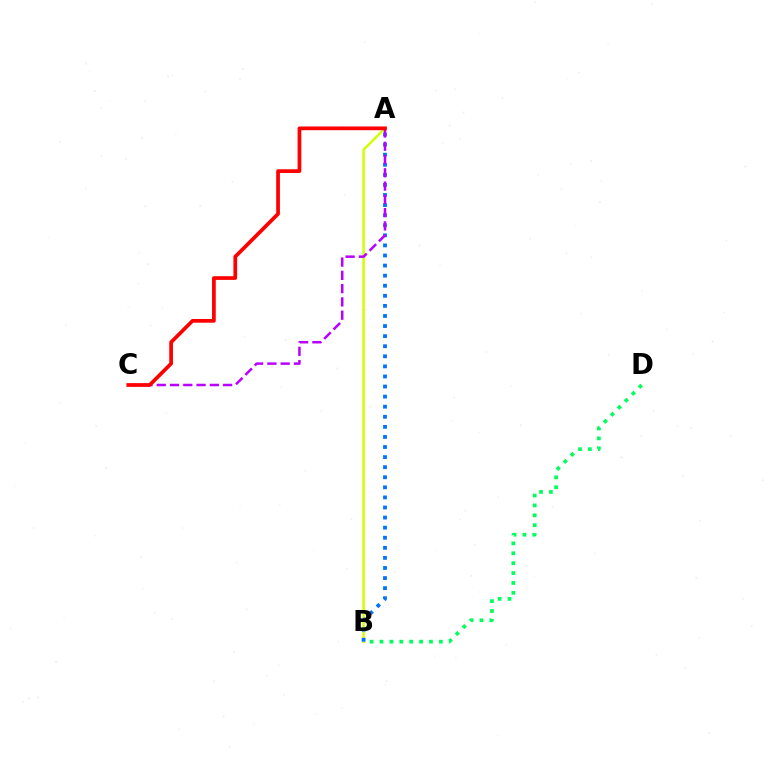{('A', 'B'): [{'color': '#d1ff00', 'line_style': 'solid', 'thickness': 1.77}, {'color': '#0074ff', 'line_style': 'dotted', 'thickness': 2.74}], ('B', 'D'): [{'color': '#00ff5c', 'line_style': 'dotted', 'thickness': 2.69}], ('A', 'C'): [{'color': '#b900ff', 'line_style': 'dashed', 'thickness': 1.8}, {'color': '#ff0000', 'line_style': 'solid', 'thickness': 2.67}]}